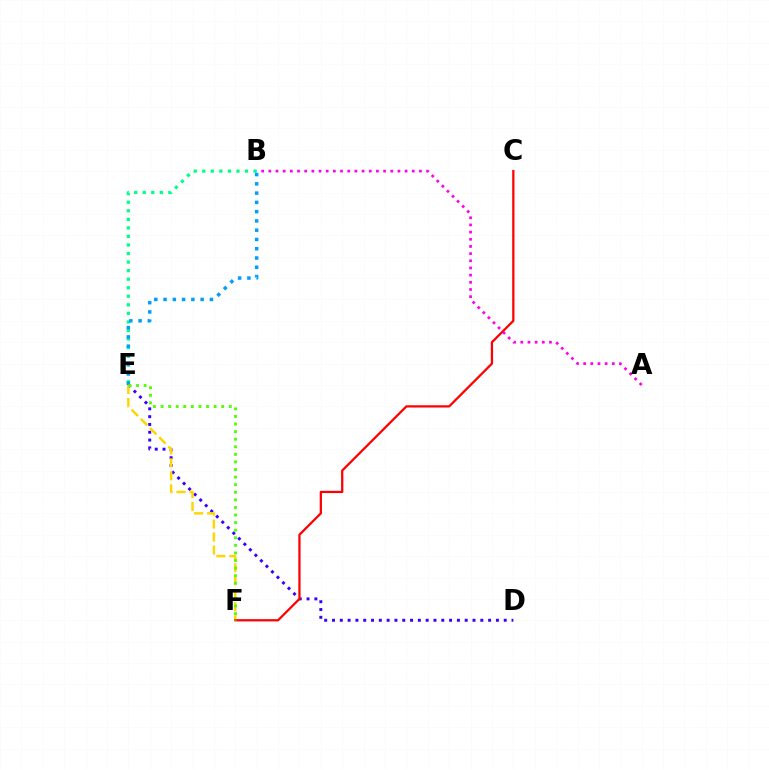{('B', 'E'): [{'color': '#00ff86', 'line_style': 'dotted', 'thickness': 2.32}, {'color': '#009eff', 'line_style': 'dotted', 'thickness': 2.52}], ('D', 'E'): [{'color': '#3700ff', 'line_style': 'dotted', 'thickness': 2.12}], ('E', 'F'): [{'color': '#ffd500', 'line_style': 'dashed', 'thickness': 1.77}, {'color': '#4fff00', 'line_style': 'dotted', 'thickness': 2.06}], ('C', 'F'): [{'color': '#ff0000', 'line_style': 'solid', 'thickness': 1.62}], ('A', 'B'): [{'color': '#ff00ed', 'line_style': 'dotted', 'thickness': 1.95}]}